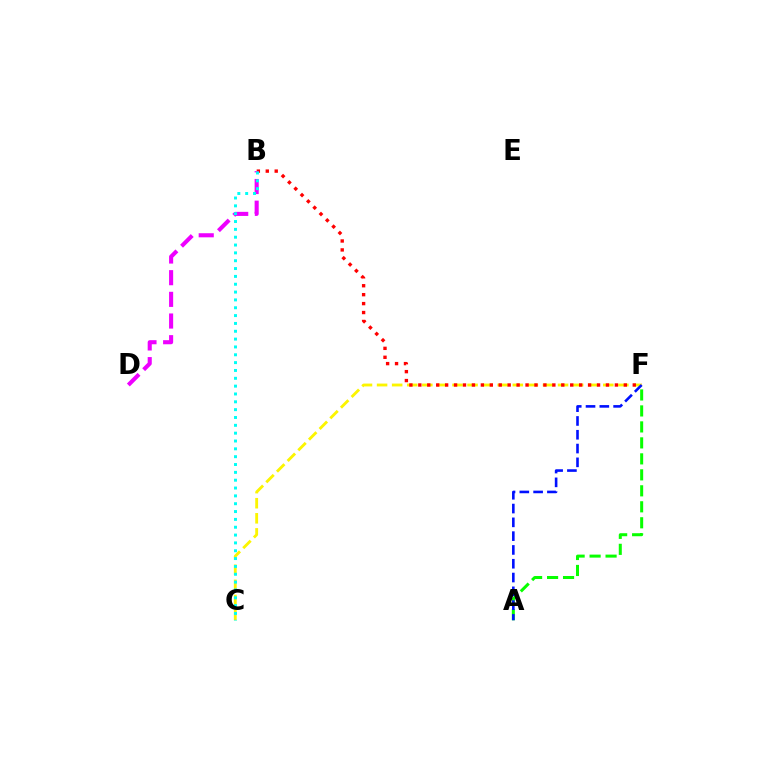{('C', 'F'): [{'color': '#fcf500', 'line_style': 'dashed', 'thickness': 2.05}], ('B', 'F'): [{'color': '#ff0000', 'line_style': 'dotted', 'thickness': 2.43}], ('A', 'F'): [{'color': '#08ff00', 'line_style': 'dashed', 'thickness': 2.17}, {'color': '#0010ff', 'line_style': 'dashed', 'thickness': 1.87}], ('B', 'D'): [{'color': '#ee00ff', 'line_style': 'dashed', 'thickness': 2.94}], ('B', 'C'): [{'color': '#00fff6', 'line_style': 'dotted', 'thickness': 2.13}]}